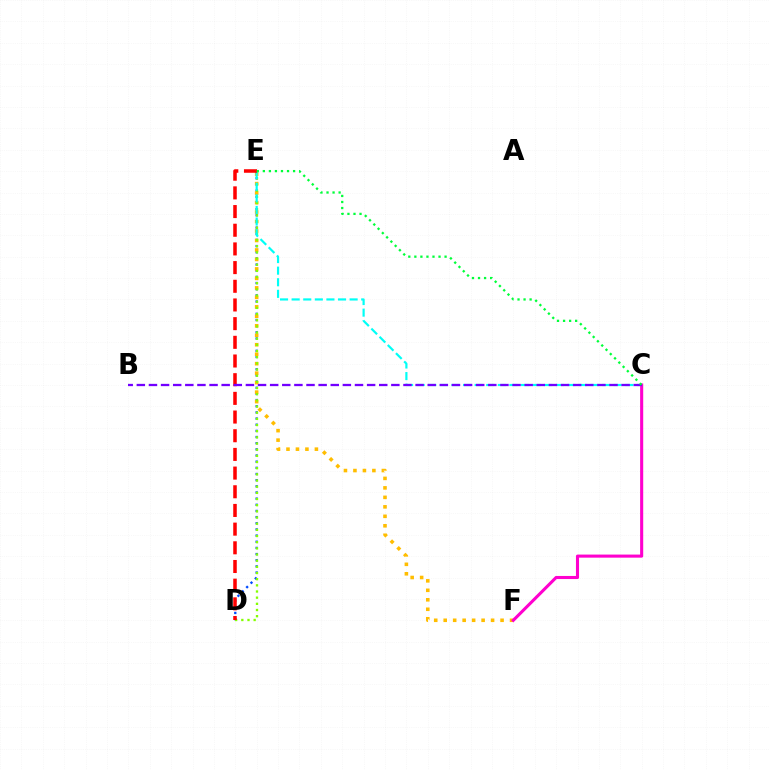{('D', 'E'): [{'color': '#004bff', 'line_style': 'dotted', 'thickness': 1.67}, {'color': '#84ff00', 'line_style': 'dotted', 'thickness': 1.68}, {'color': '#ff0000', 'line_style': 'dashed', 'thickness': 2.54}], ('E', 'F'): [{'color': '#ffbd00', 'line_style': 'dotted', 'thickness': 2.58}], ('C', 'F'): [{'color': '#ff00cf', 'line_style': 'solid', 'thickness': 2.22}], ('C', 'E'): [{'color': '#00fff6', 'line_style': 'dashed', 'thickness': 1.58}, {'color': '#00ff39', 'line_style': 'dotted', 'thickness': 1.64}], ('B', 'C'): [{'color': '#7200ff', 'line_style': 'dashed', 'thickness': 1.65}]}